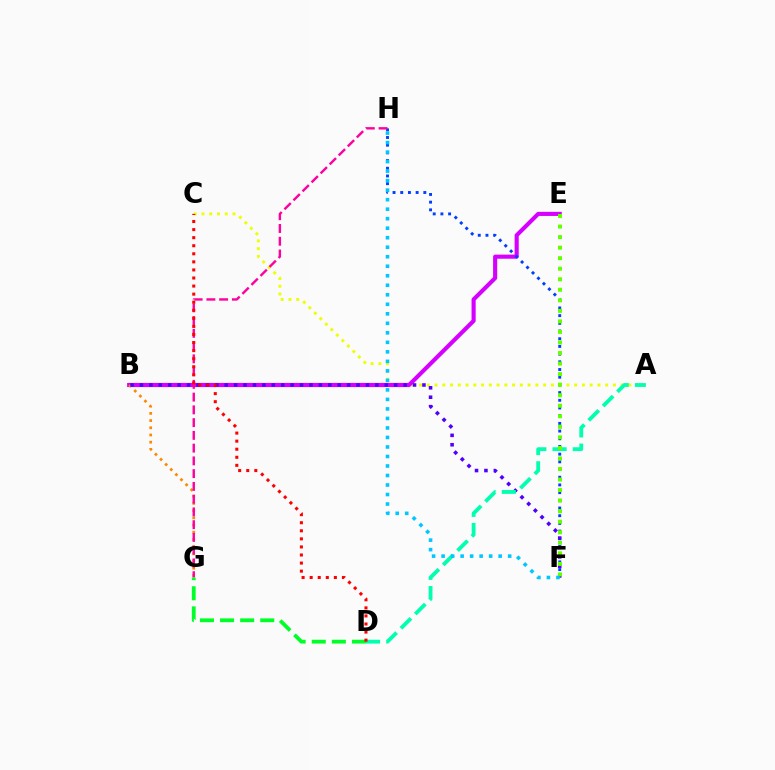{('A', 'C'): [{'color': '#eeff00', 'line_style': 'dotted', 'thickness': 2.11}], ('B', 'E'): [{'color': '#d600ff', 'line_style': 'solid', 'thickness': 2.96}], ('B', 'G'): [{'color': '#ff8800', 'line_style': 'dotted', 'thickness': 1.96}], ('F', 'H'): [{'color': '#003fff', 'line_style': 'dotted', 'thickness': 2.09}, {'color': '#00c7ff', 'line_style': 'dotted', 'thickness': 2.58}], ('B', 'F'): [{'color': '#4f00ff', 'line_style': 'dotted', 'thickness': 2.56}], ('G', 'H'): [{'color': '#ff00a0', 'line_style': 'dashed', 'thickness': 1.73}], ('A', 'D'): [{'color': '#00ffaf', 'line_style': 'dashed', 'thickness': 2.75}], ('D', 'G'): [{'color': '#00ff27', 'line_style': 'dashed', 'thickness': 2.73}], ('C', 'D'): [{'color': '#ff0000', 'line_style': 'dotted', 'thickness': 2.19}], ('E', 'F'): [{'color': '#66ff00', 'line_style': 'dotted', 'thickness': 2.86}]}